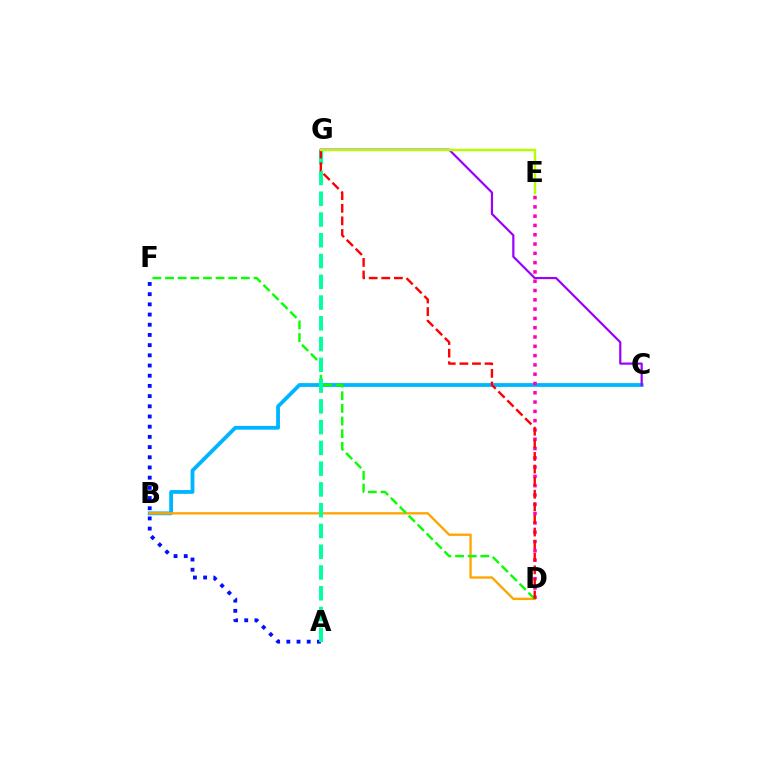{('B', 'C'): [{'color': '#00b5ff', 'line_style': 'solid', 'thickness': 2.74}], ('D', 'E'): [{'color': '#ff00bd', 'line_style': 'dotted', 'thickness': 2.53}], ('B', 'D'): [{'color': '#ffa500', 'line_style': 'solid', 'thickness': 1.69}], ('A', 'F'): [{'color': '#0010ff', 'line_style': 'dotted', 'thickness': 2.77}], ('D', 'F'): [{'color': '#08ff00', 'line_style': 'dashed', 'thickness': 1.72}], ('A', 'G'): [{'color': '#00ff9d', 'line_style': 'dashed', 'thickness': 2.82}], ('D', 'G'): [{'color': '#ff0000', 'line_style': 'dashed', 'thickness': 1.71}], ('C', 'G'): [{'color': '#9b00ff', 'line_style': 'solid', 'thickness': 1.58}], ('E', 'G'): [{'color': '#b3ff00', 'line_style': 'solid', 'thickness': 1.77}]}